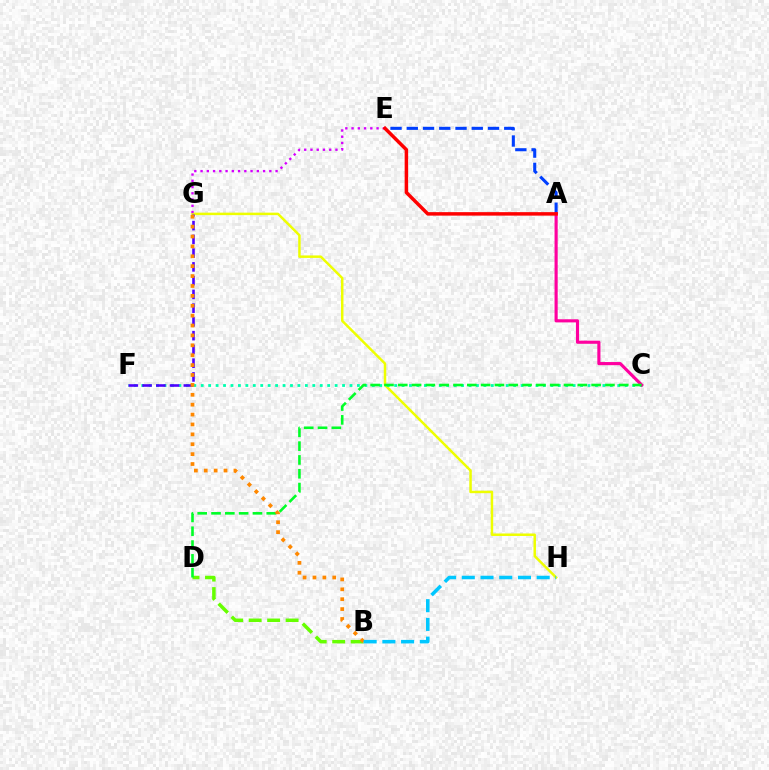{('G', 'H'): [{'color': '#eeff00', 'line_style': 'solid', 'thickness': 1.79}], ('C', 'F'): [{'color': '#00ffaf', 'line_style': 'dotted', 'thickness': 2.02}], ('F', 'G'): [{'color': '#4f00ff', 'line_style': 'dashed', 'thickness': 1.87}], ('A', 'E'): [{'color': '#003fff', 'line_style': 'dashed', 'thickness': 2.21}, {'color': '#ff0000', 'line_style': 'solid', 'thickness': 2.51}], ('A', 'C'): [{'color': '#ff00a0', 'line_style': 'solid', 'thickness': 2.26}], ('E', 'G'): [{'color': '#d600ff', 'line_style': 'dotted', 'thickness': 1.7}], ('B', 'D'): [{'color': '#66ff00', 'line_style': 'dashed', 'thickness': 2.51}], ('C', 'D'): [{'color': '#00ff27', 'line_style': 'dashed', 'thickness': 1.88}], ('B', 'G'): [{'color': '#ff8800', 'line_style': 'dotted', 'thickness': 2.69}], ('B', 'H'): [{'color': '#00c7ff', 'line_style': 'dashed', 'thickness': 2.54}]}